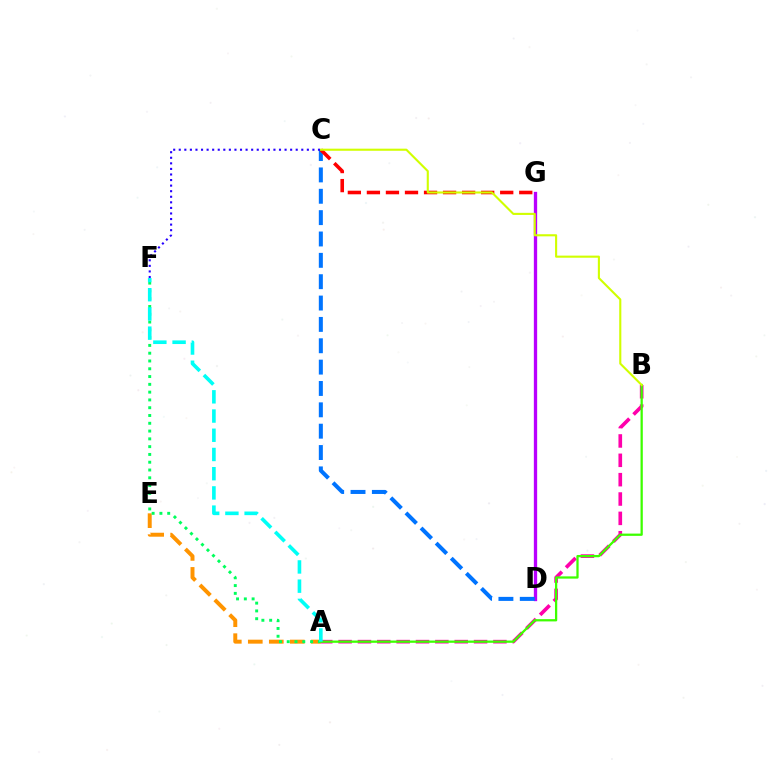{('D', 'G'): [{'color': '#b900ff', 'line_style': 'solid', 'thickness': 2.39}], ('A', 'E'): [{'color': '#ff9400', 'line_style': 'dashed', 'thickness': 2.85}], ('A', 'F'): [{'color': '#00ff5c', 'line_style': 'dotted', 'thickness': 2.12}, {'color': '#00fff6', 'line_style': 'dashed', 'thickness': 2.61}], ('C', 'D'): [{'color': '#0074ff', 'line_style': 'dashed', 'thickness': 2.9}], ('A', 'B'): [{'color': '#ff00ac', 'line_style': 'dashed', 'thickness': 2.63}, {'color': '#3dff00', 'line_style': 'solid', 'thickness': 1.63}], ('C', 'G'): [{'color': '#ff0000', 'line_style': 'dashed', 'thickness': 2.59}], ('B', 'C'): [{'color': '#d1ff00', 'line_style': 'solid', 'thickness': 1.52}], ('C', 'F'): [{'color': '#2500ff', 'line_style': 'dotted', 'thickness': 1.51}]}